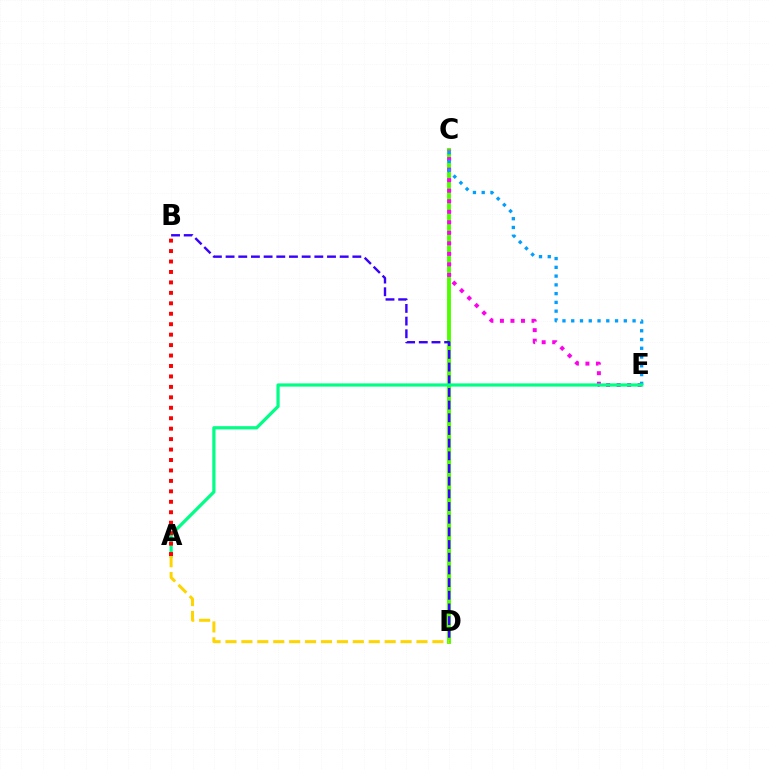{('C', 'D'): [{'color': '#4fff00', 'line_style': 'solid', 'thickness': 2.8}], ('C', 'E'): [{'color': '#ff00ed', 'line_style': 'dotted', 'thickness': 2.86}, {'color': '#009eff', 'line_style': 'dotted', 'thickness': 2.38}], ('B', 'D'): [{'color': '#3700ff', 'line_style': 'dashed', 'thickness': 1.72}], ('A', 'E'): [{'color': '#00ff86', 'line_style': 'solid', 'thickness': 2.32}], ('A', 'D'): [{'color': '#ffd500', 'line_style': 'dashed', 'thickness': 2.16}], ('A', 'B'): [{'color': '#ff0000', 'line_style': 'dotted', 'thickness': 2.84}]}